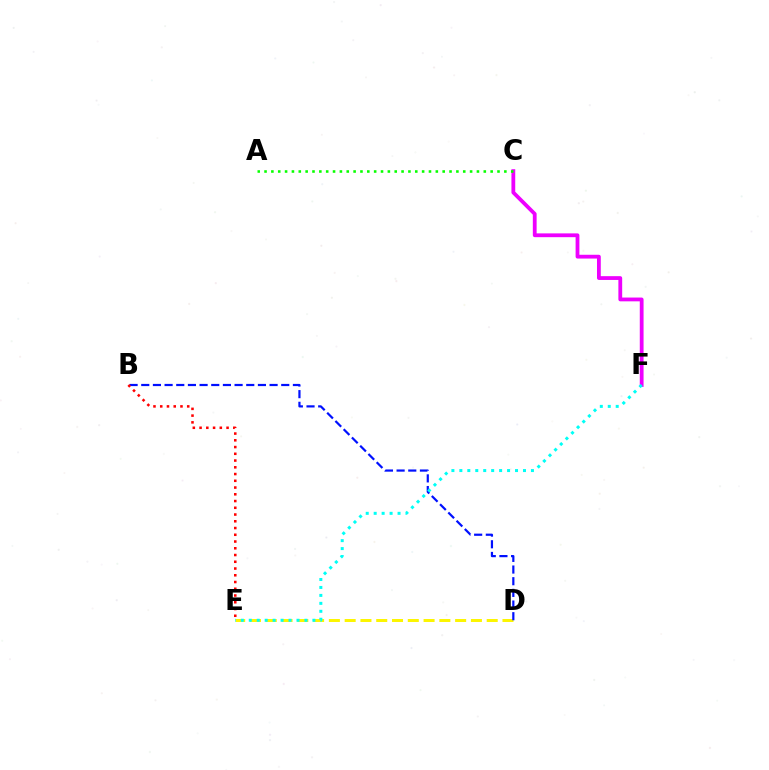{('D', 'E'): [{'color': '#fcf500', 'line_style': 'dashed', 'thickness': 2.14}], ('B', 'D'): [{'color': '#0010ff', 'line_style': 'dashed', 'thickness': 1.58}], ('C', 'F'): [{'color': '#ee00ff', 'line_style': 'solid', 'thickness': 2.73}], ('A', 'C'): [{'color': '#08ff00', 'line_style': 'dotted', 'thickness': 1.86}], ('E', 'F'): [{'color': '#00fff6', 'line_style': 'dotted', 'thickness': 2.16}], ('B', 'E'): [{'color': '#ff0000', 'line_style': 'dotted', 'thickness': 1.83}]}